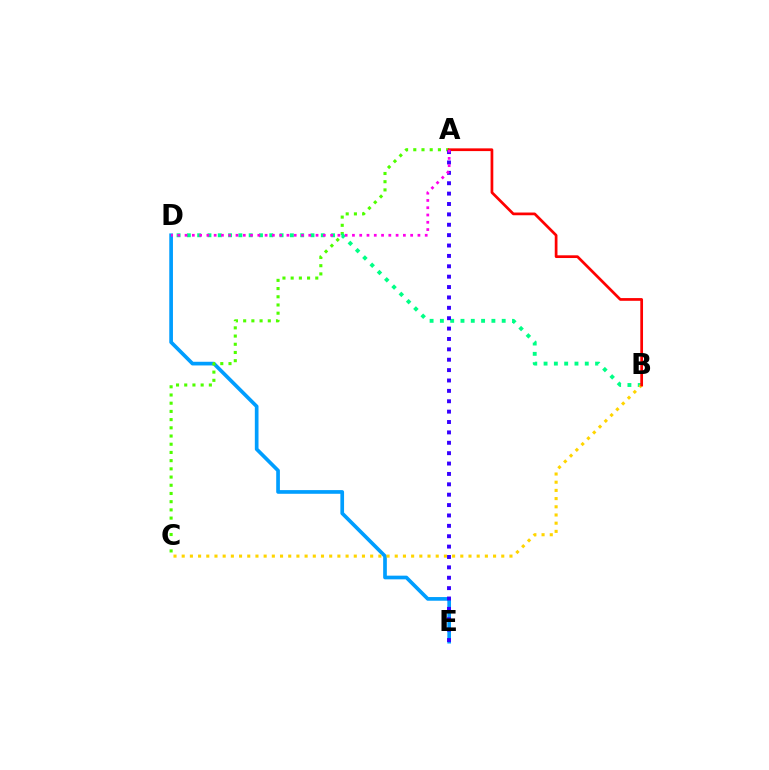{('D', 'E'): [{'color': '#009eff', 'line_style': 'solid', 'thickness': 2.65}], ('A', 'C'): [{'color': '#4fff00', 'line_style': 'dotted', 'thickness': 2.23}], ('B', 'D'): [{'color': '#00ff86', 'line_style': 'dotted', 'thickness': 2.8}], ('B', 'C'): [{'color': '#ffd500', 'line_style': 'dotted', 'thickness': 2.23}], ('A', 'B'): [{'color': '#ff0000', 'line_style': 'solid', 'thickness': 1.96}], ('A', 'E'): [{'color': '#3700ff', 'line_style': 'dotted', 'thickness': 2.82}], ('A', 'D'): [{'color': '#ff00ed', 'line_style': 'dotted', 'thickness': 1.98}]}